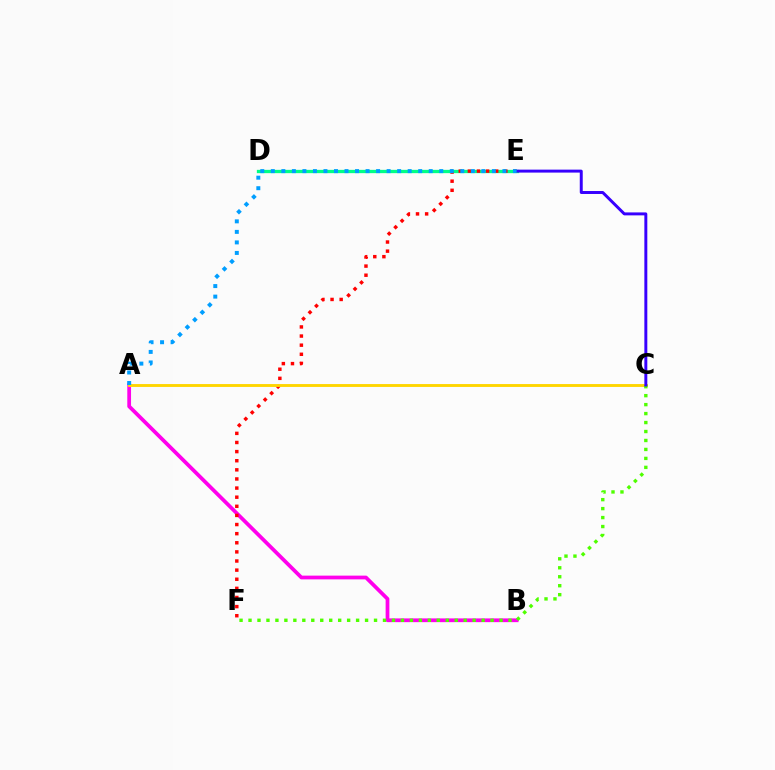{('D', 'E'): [{'color': '#00ff86', 'line_style': 'solid', 'thickness': 2.37}], ('A', 'B'): [{'color': '#ff00ed', 'line_style': 'solid', 'thickness': 2.69}], ('E', 'F'): [{'color': '#ff0000', 'line_style': 'dotted', 'thickness': 2.48}], ('A', 'C'): [{'color': '#ffd500', 'line_style': 'solid', 'thickness': 2.08}], ('C', 'F'): [{'color': '#4fff00', 'line_style': 'dotted', 'thickness': 2.44}], ('C', 'E'): [{'color': '#3700ff', 'line_style': 'solid', 'thickness': 2.13}], ('A', 'E'): [{'color': '#009eff', 'line_style': 'dotted', 'thickness': 2.86}]}